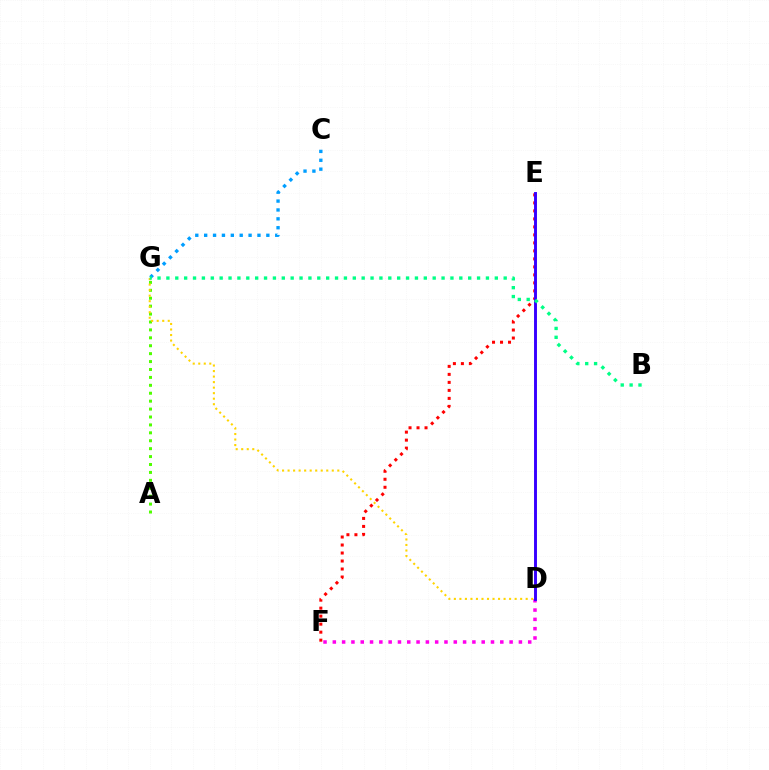{('D', 'F'): [{'color': '#ff00ed', 'line_style': 'dotted', 'thickness': 2.53}], ('A', 'G'): [{'color': '#4fff00', 'line_style': 'dotted', 'thickness': 2.15}], ('D', 'G'): [{'color': '#ffd500', 'line_style': 'dotted', 'thickness': 1.5}], ('C', 'G'): [{'color': '#009eff', 'line_style': 'dotted', 'thickness': 2.41}], ('E', 'F'): [{'color': '#ff0000', 'line_style': 'dotted', 'thickness': 2.17}], ('D', 'E'): [{'color': '#3700ff', 'line_style': 'solid', 'thickness': 2.1}], ('B', 'G'): [{'color': '#00ff86', 'line_style': 'dotted', 'thickness': 2.41}]}